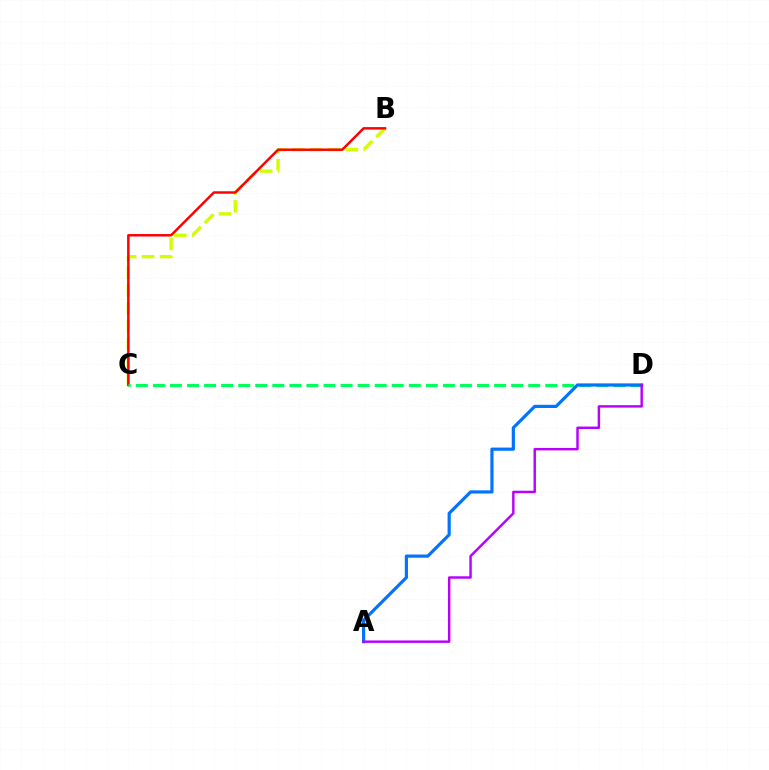{('B', 'C'): [{'color': '#d1ff00', 'line_style': 'dashed', 'thickness': 2.43}, {'color': '#ff0000', 'line_style': 'solid', 'thickness': 1.77}], ('C', 'D'): [{'color': '#00ff5c', 'line_style': 'dashed', 'thickness': 2.32}], ('A', 'D'): [{'color': '#0074ff', 'line_style': 'solid', 'thickness': 2.29}, {'color': '#b900ff', 'line_style': 'solid', 'thickness': 1.76}]}